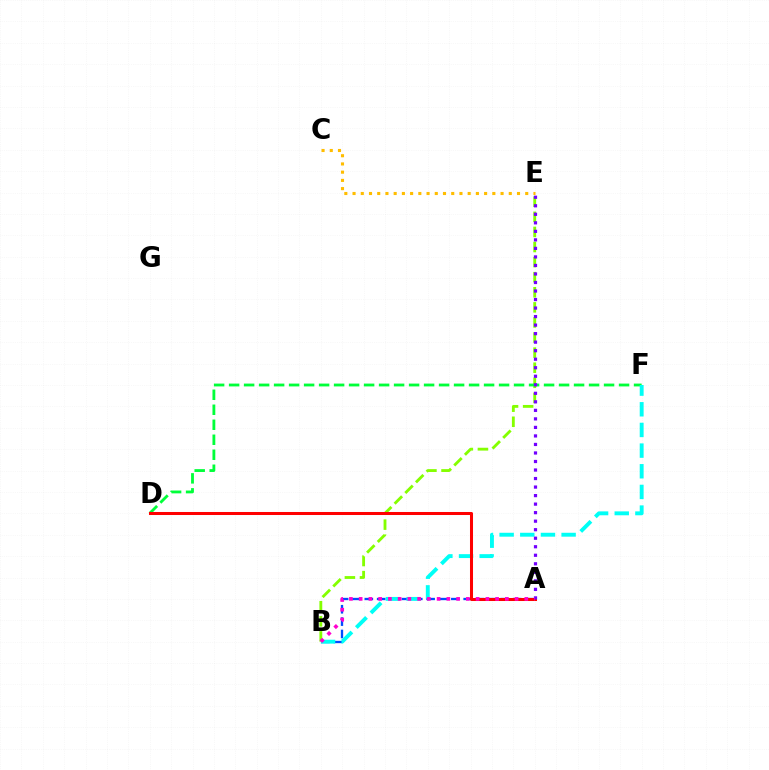{('A', 'B'): [{'color': '#004bff', 'line_style': 'dashed', 'thickness': 1.68}, {'color': '#ff00cf', 'line_style': 'dotted', 'thickness': 2.65}], ('B', 'E'): [{'color': '#84ff00', 'line_style': 'dashed', 'thickness': 2.05}], ('D', 'F'): [{'color': '#00ff39', 'line_style': 'dashed', 'thickness': 2.04}], ('B', 'F'): [{'color': '#00fff6', 'line_style': 'dashed', 'thickness': 2.81}], ('A', 'D'): [{'color': '#ff0000', 'line_style': 'solid', 'thickness': 2.19}], ('A', 'E'): [{'color': '#7200ff', 'line_style': 'dotted', 'thickness': 2.32}], ('C', 'E'): [{'color': '#ffbd00', 'line_style': 'dotted', 'thickness': 2.23}]}